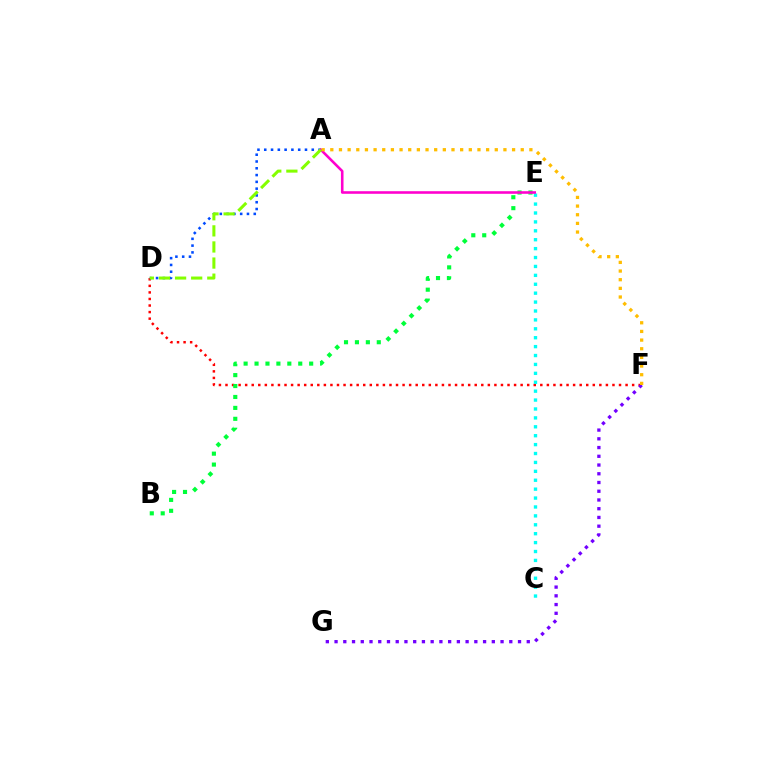{('D', 'F'): [{'color': '#ff0000', 'line_style': 'dotted', 'thickness': 1.78}], ('F', 'G'): [{'color': '#7200ff', 'line_style': 'dotted', 'thickness': 2.37}], ('C', 'E'): [{'color': '#00fff6', 'line_style': 'dotted', 'thickness': 2.42}], ('B', 'E'): [{'color': '#00ff39', 'line_style': 'dotted', 'thickness': 2.97}], ('A', 'D'): [{'color': '#004bff', 'line_style': 'dotted', 'thickness': 1.84}, {'color': '#84ff00', 'line_style': 'dashed', 'thickness': 2.19}], ('A', 'E'): [{'color': '#ff00cf', 'line_style': 'solid', 'thickness': 1.86}], ('A', 'F'): [{'color': '#ffbd00', 'line_style': 'dotted', 'thickness': 2.35}]}